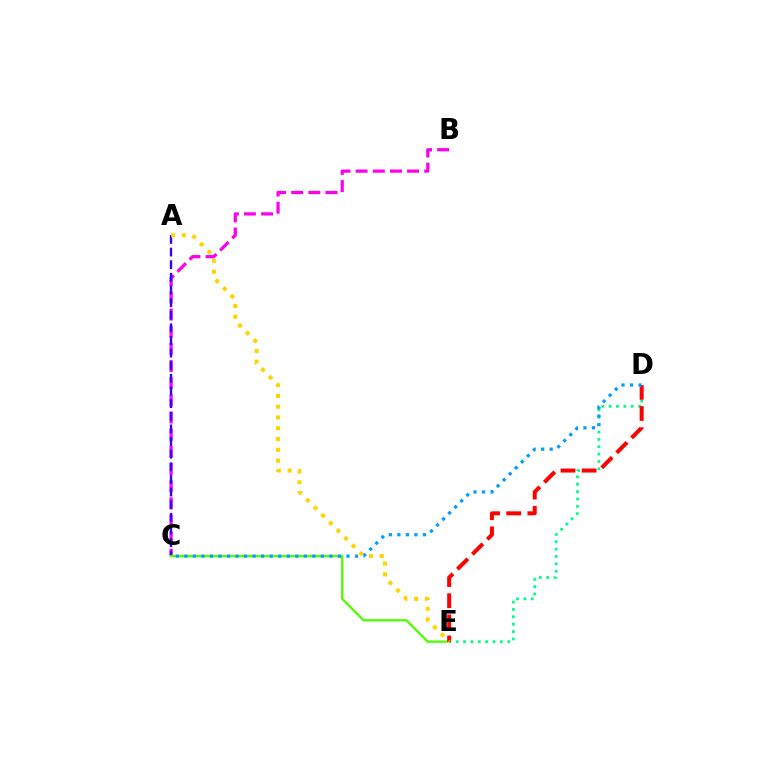{('B', 'C'): [{'color': '#ff00ed', 'line_style': 'dashed', 'thickness': 2.33}], ('D', 'E'): [{'color': '#00ff86', 'line_style': 'dotted', 'thickness': 2.0}, {'color': '#ff0000', 'line_style': 'dashed', 'thickness': 2.87}], ('A', 'C'): [{'color': '#3700ff', 'line_style': 'dashed', 'thickness': 1.72}], ('C', 'E'): [{'color': '#4fff00', 'line_style': 'solid', 'thickness': 1.68}], ('A', 'E'): [{'color': '#ffd500', 'line_style': 'dotted', 'thickness': 2.93}], ('C', 'D'): [{'color': '#009eff', 'line_style': 'dotted', 'thickness': 2.32}]}